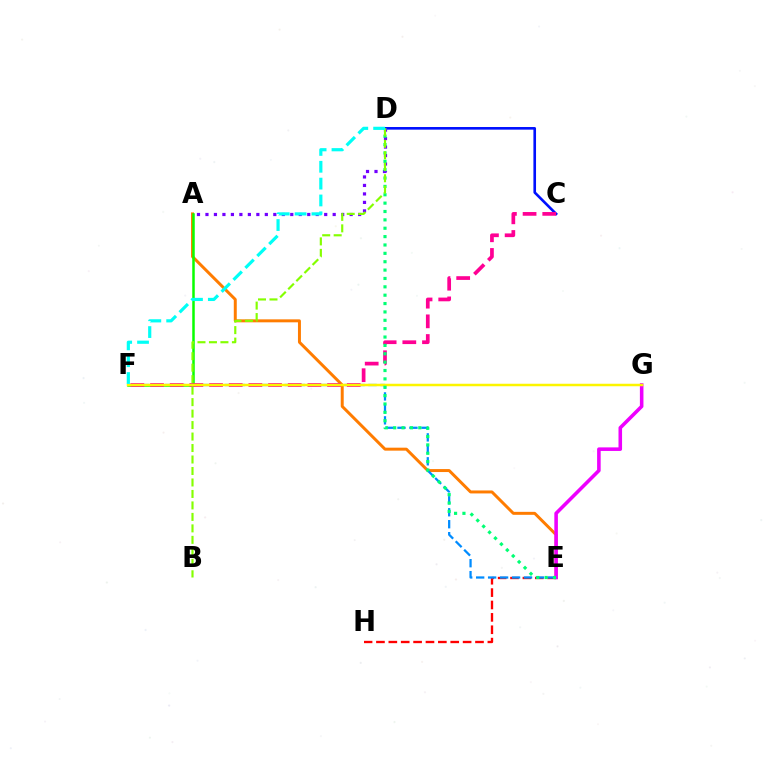{('E', 'H'): [{'color': '#ff0000', 'line_style': 'dashed', 'thickness': 1.68}], ('A', 'E'): [{'color': '#ff7c00', 'line_style': 'solid', 'thickness': 2.14}], ('E', 'F'): [{'color': '#008cff', 'line_style': 'dashed', 'thickness': 1.62}], ('A', 'F'): [{'color': '#08ff00', 'line_style': 'solid', 'thickness': 1.8}], ('C', 'D'): [{'color': '#0010ff', 'line_style': 'solid', 'thickness': 1.89}], ('C', 'F'): [{'color': '#ff0094', 'line_style': 'dashed', 'thickness': 2.67}], ('E', 'G'): [{'color': '#ee00ff', 'line_style': 'solid', 'thickness': 2.57}], ('A', 'D'): [{'color': '#7200ff', 'line_style': 'dotted', 'thickness': 2.3}], ('F', 'G'): [{'color': '#fcf500', 'line_style': 'solid', 'thickness': 1.79}], ('D', 'E'): [{'color': '#00ff74', 'line_style': 'dotted', 'thickness': 2.27}], ('B', 'D'): [{'color': '#84ff00', 'line_style': 'dashed', 'thickness': 1.56}], ('D', 'F'): [{'color': '#00fff6', 'line_style': 'dashed', 'thickness': 2.29}]}